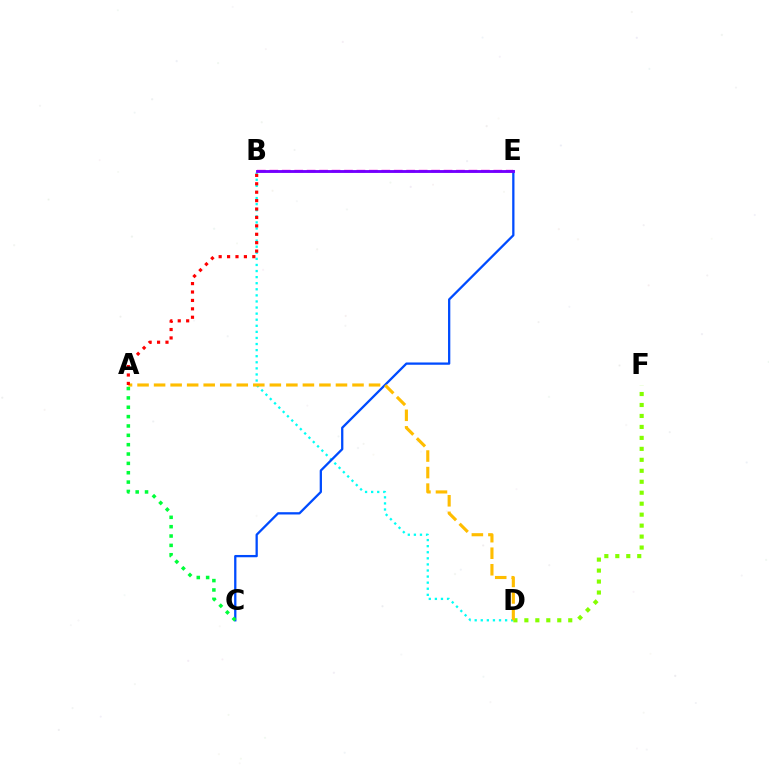{('B', 'D'): [{'color': '#00fff6', 'line_style': 'dotted', 'thickness': 1.65}], ('B', 'E'): [{'color': '#ff00cf', 'line_style': 'dashed', 'thickness': 1.69}, {'color': '#7200ff', 'line_style': 'solid', 'thickness': 2.05}], ('C', 'E'): [{'color': '#004bff', 'line_style': 'solid', 'thickness': 1.65}], ('D', 'F'): [{'color': '#84ff00', 'line_style': 'dotted', 'thickness': 2.98}], ('A', 'C'): [{'color': '#00ff39', 'line_style': 'dotted', 'thickness': 2.54}], ('A', 'D'): [{'color': '#ffbd00', 'line_style': 'dashed', 'thickness': 2.25}], ('A', 'B'): [{'color': '#ff0000', 'line_style': 'dotted', 'thickness': 2.29}]}